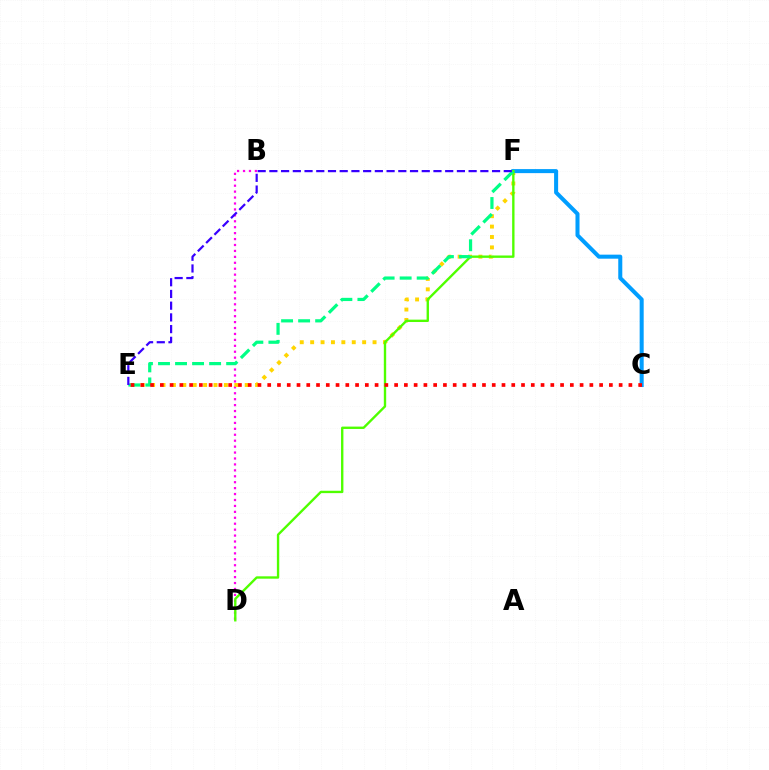{('B', 'D'): [{'color': '#ff00ed', 'line_style': 'dotted', 'thickness': 1.61}], ('E', 'F'): [{'color': '#ffd500', 'line_style': 'dotted', 'thickness': 2.83}, {'color': '#00ff86', 'line_style': 'dashed', 'thickness': 2.31}, {'color': '#3700ff', 'line_style': 'dashed', 'thickness': 1.59}], ('C', 'F'): [{'color': '#009eff', 'line_style': 'solid', 'thickness': 2.9}], ('D', 'F'): [{'color': '#4fff00', 'line_style': 'solid', 'thickness': 1.7}], ('C', 'E'): [{'color': '#ff0000', 'line_style': 'dotted', 'thickness': 2.65}]}